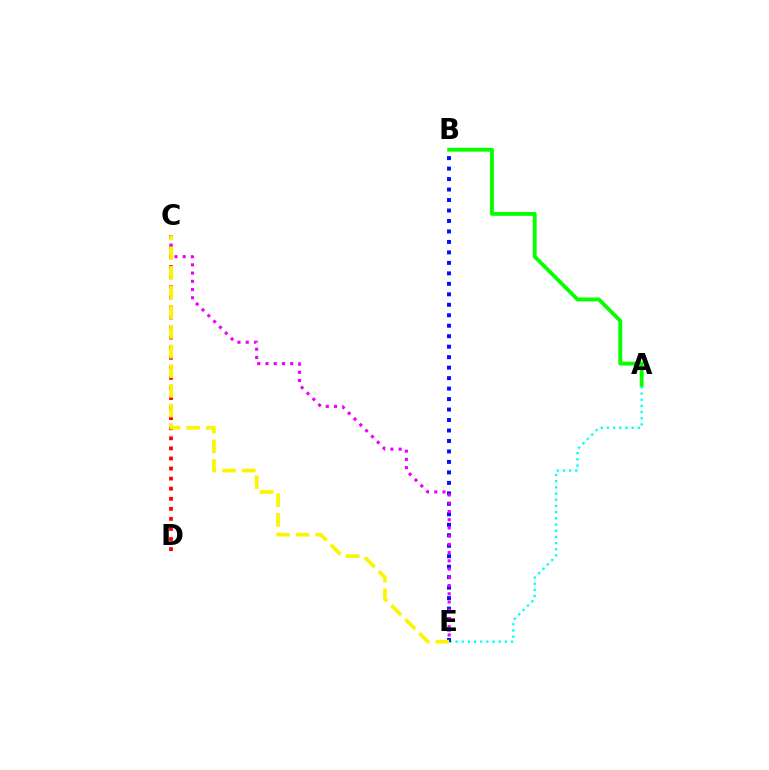{('A', 'B'): [{'color': '#08ff00', 'line_style': 'solid', 'thickness': 2.79}], ('C', 'D'): [{'color': '#ff0000', 'line_style': 'dotted', 'thickness': 2.74}], ('A', 'E'): [{'color': '#00fff6', 'line_style': 'dotted', 'thickness': 1.68}], ('B', 'E'): [{'color': '#0010ff', 'line_style': 'dotted', 'thickness': 2.85}], ('C', 'E'): [{'color': '#ee00ff', 'line_style': 'dotted', 'thickness': 2.24}, {'color': '#fcf500', 'line_style': 'dashed', 'thickness': 2.67}]}